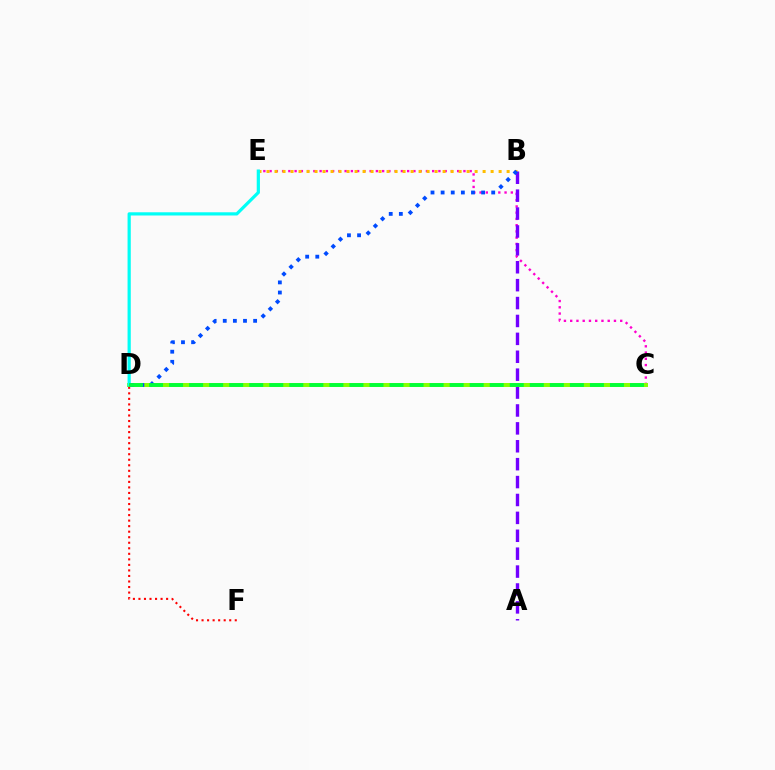{('C', 'E'): [{'color': '#ff00cf', 'line_style': 'dotted', 'thickness': 1.7}], ('B', 'E'): [{'color': '#ffbd00', 'line_style': 'dotted', 'thickness': 2.17}], ('A', 'B'): [{'color': '#7200ff', 'line_style': 'dashed', 'thickness': 2.43}], ('C', 'D'): [{'color': '#84ff00', 'line_style': 'solid', 'thickness': 2.87}, {'color': '#00ff39', 'line_style': 'dashed', 'thickness': 2.72}], ('D', 'E'): [{'color': '#00fff6', 'line_style': 'solid', 'thickness': 2.31}], ('D', 'F'): [{'color': '#ff0000', 'line_style': 'dotted', 'thickness': 1.5}], ('B', 'D'): [{'color': '#004bff', 'line_style': 'dotted', 'thickness': 2.75}]}